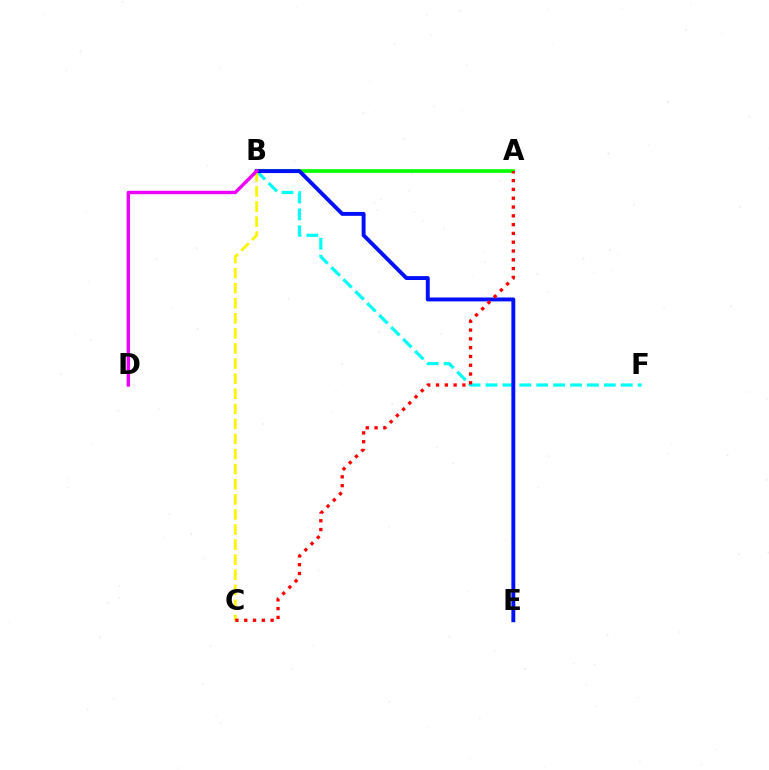{('A', 'B'): [{'color': '#08ff00', 'line_style': 'solid', 'thickness': 2.64}], ('B', 'F'): [{'color': '#00fff6', 'line_style': 'dashed', 'thickness': 2.3}], ('B', 'C'): [{'color': '#fcf500', 'line_style': 'dashed', 'thickness': 2.05}], ('B', 'E'): [{'color': '#0010ff', 'line_style': 'solid', 'thickness': 2.81}], ('B', 'D'): [{'color': '#ee00ff', 'line_style': 'solid', 'thickness': 2.45}], ('A', 'C'): [{'color': '#ff0000', 'line_style': 'dotted', 'thickness': 2.39}]}